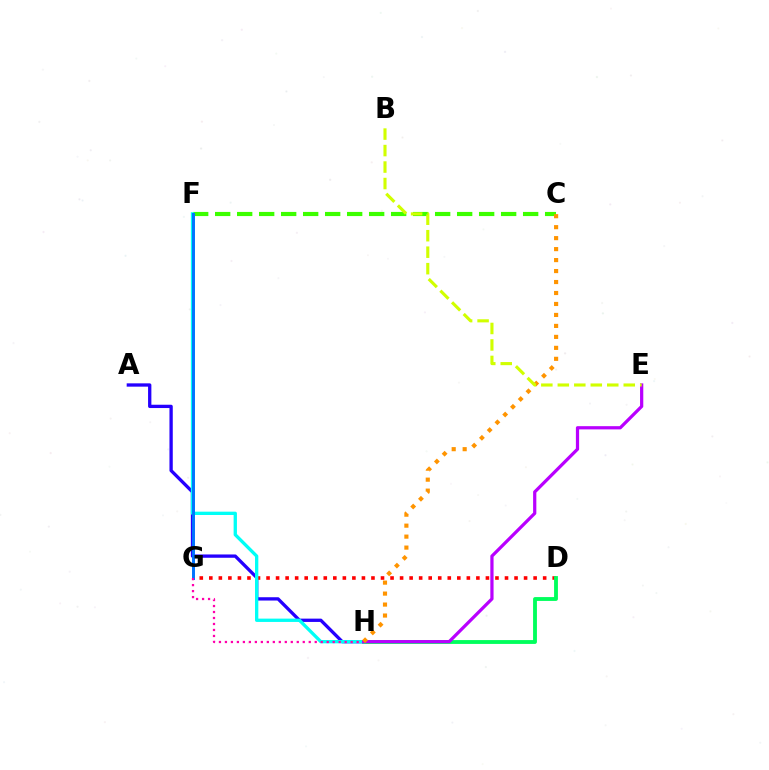{('A', 'H'): [{'color': '#2500ff', 'line_style': 'solid', 'thickness': 2.38}], ('C', 'F'): [{'color': '#3dff00', 'line_style': 'dashed', 'thickness': 2.99}], ('D', 'G'): [{'color': '#ff0000', 'line_style': 'dotted', 'thickness': 2.59}], ('D', 'H'): [{'color': '#00ff5c', 'line_style': 'solid', 'thickness': 2.77}], ('F', 'H'): [{'color': '#00fff6', 'line_style': 'solid', 'thickness': 2.39}], ('F', 'G'): [{'color': '#0074ff', 'line_style': 'solid', 'thickness': 2.13}], ('G', 'H'): [{'color': '#ff00ac', 'line_style': 'dotted', 'thickness': 1.63}], ('E', 'H'): [{'color': '#b900ff', 'line_style': 'solid', 'thickness': 2.32}], ('C', 'H'): [{'color': '#ff9400', 'line_style': 'dotted', 'thickness': 2.98}], ('B', 'E'): [{'color': '#d1ff00', 'line_style': 'dashed', 'thickness': 2.24}]}